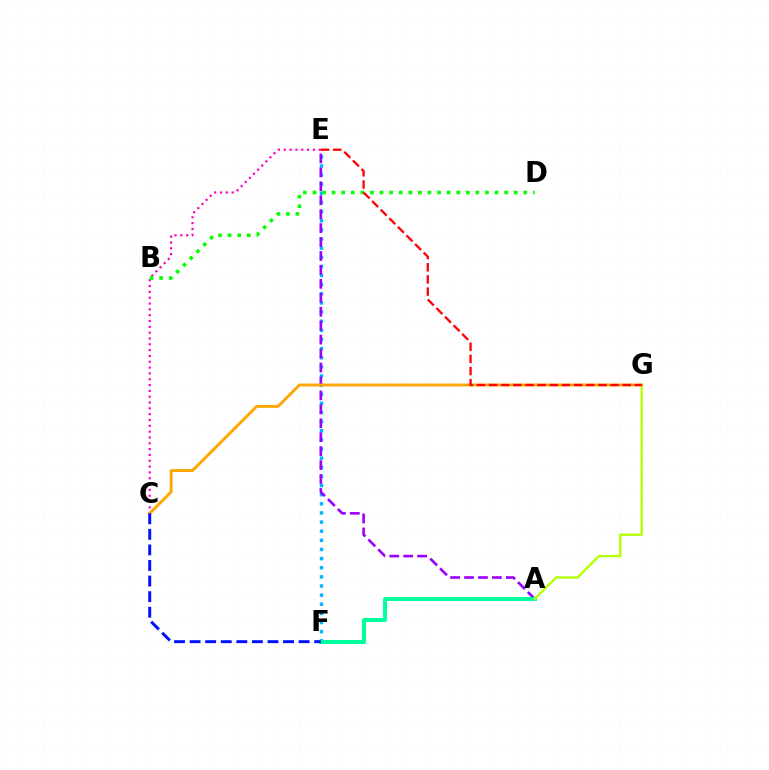{('E', 'F'): [{'color': '#00b5ff', 'line_style': 'dotted', 'thickness': 2.48}], ('A', 'E'): [{'color': '#9b00ff', 'line_style': 'dashed', 'thickness': 1.89}], ('A', 'F'): [{'color': '#00ff9d', 'line_style': 'solid', 'thickness': 2.87}], ('C', 'E'): [{'color': '#ff00bd', 'line_style': 'dotted', 'thickness': 1.58}], ('A', 'G'): [{'color': '#b3ff00', 'line_style': 'solid', 'thickness': 1.68}], ('C', 'G'): [{'color': '#ffa500', 'line_style': 'solid', 'thickness': 2.08}], ('C', 'F'): [{'color': '#0010ff', 'line_style': 'dashed', 'thickness': 2.12}], ('B', 'D'): [{'color': '#08ff00', 'line_style': 'dotted', 'thickness': 2.6}], ('E', 'G'): [{'color': '#ff0000', 'line_style': 'dashed', 'thickness': 1.65}]}